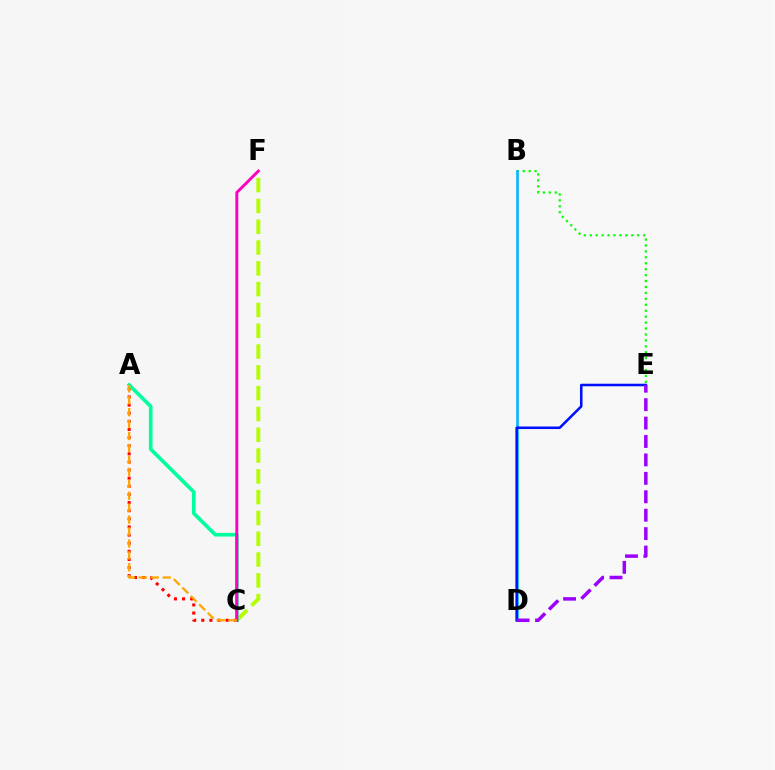{('A', 'C'): [{'color': '#ff0000', 'line_style': 'dotted', 'thickness': 2.21}, {'color': '#00ff9d', 'line_style': 'solid', 'thickness': 2.62}, {'color': '#ffa500', 'line_style': 'dashed', 'thickness': 1.62}], ('C', 'F'): [{'color': '#b3ff00', 'line_style': 'dashed', 'thickness': 2.83}, {'color': '#ff00bd', 'line_style': 'solid', 'thickness': 2.1}], ('B', 'E'): [{'color': '#08ff00', 'line_style': 'dotted', 'thickness': 1.61}], ('B', 'D'): [{'color': '#00b5ff', 'line_style': 'solid', 'thickness': 1.88}], ('D', 'E'): [{'color': '#0010ff', 'line_style': 'solid', 'thickness': 1.84}, {'color': '#9b00ff', 'line_style': 'dashed', 'thickness': 2.5}]}